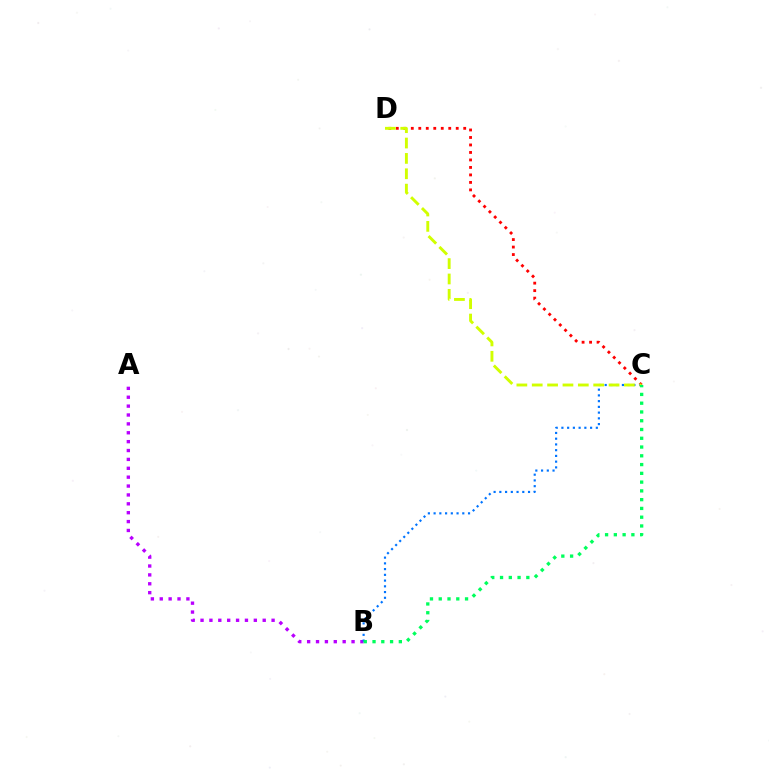{('A', 'B'): [{'color': '#b900ff', 'line_style': 'dotted', 'thickness': 2.41}], ('C', 'D'): [{'color': '#ff0000', 'line_style': 'dotted', 'thickness': 2.03}, {'color': '#d1ff00', 'line_style': 'dashed', 'thickness': 2.09}], ('B', 'C'): [{'color': '#0074ff', 'line_style': 'dotted', 'thickness': 1.56}, {'color': '#00ff5c', 'line_style': 'dotted', 'thickness': 2.38}]}